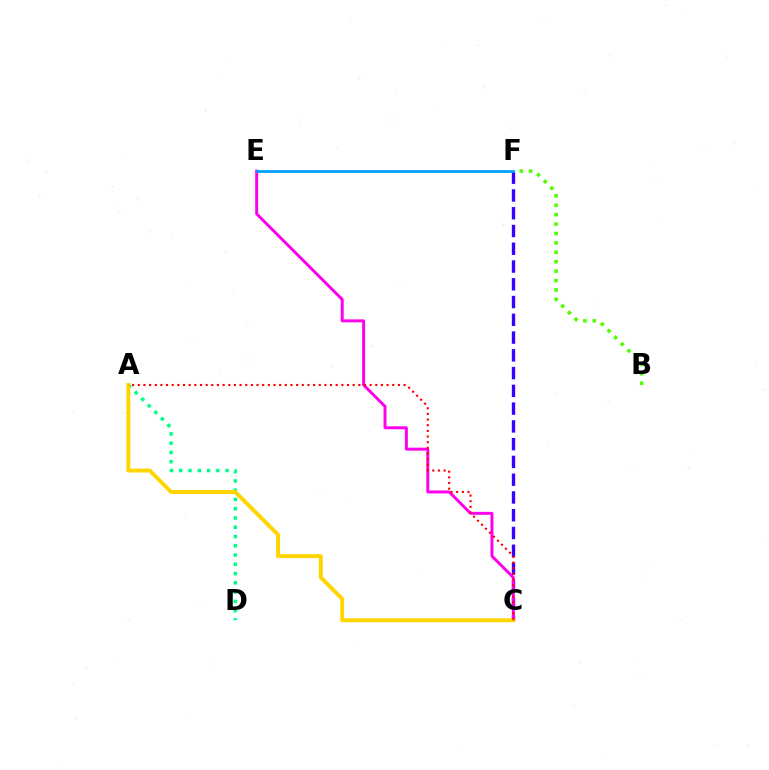{('A', 'D'): [{'color': '#00ff86', 'line_style': 'dotted', 'thickness': 2.52}], ('C', 'F'): [{'color': '#3700ff', 'line_style': 'dashed', 'thickness': 2.41}], ('C', 'E'): [{'color': '#ff00ed', 'line_style': 'solid', 'thickness': 2.13}], ('A', 'C'): [{'color': '#ffd500', 'line_style': 'solid', 'thickness': 2.83}, {'color': '#ff0000', 'line_style': 'dotted', 'thickness': 1.54}], ('B', 'F'): [{'color': '#4fff00', 'line_style': 'dotted', 'thickness': 2.56}], ('E', 'F'): [{'color': '#009eff', 'line_style': 'solid', 'thickness': 1.97}]}